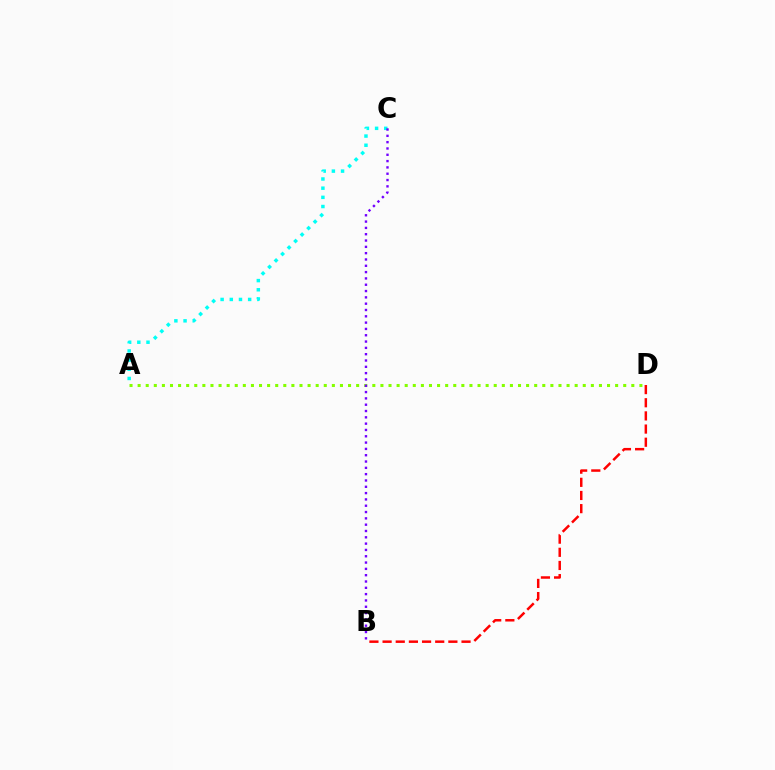{('A', 'C'): [{'color': '#00fff6', 'line_style': 'dotted', 'thickness': 2.49}], ('A', 'D'): [{'color': '#84ff00', 'line_style': 'dotted', 'thickness': 2.2}], ('B', 'C'): [{'color': '#7200ff', 'line_style': 'dotted', 'thickness': 1.72}], ('B', 'D'): [{'color': '#ff0000', 'line_style': 'dashed', 'thickness': 1.79}]}